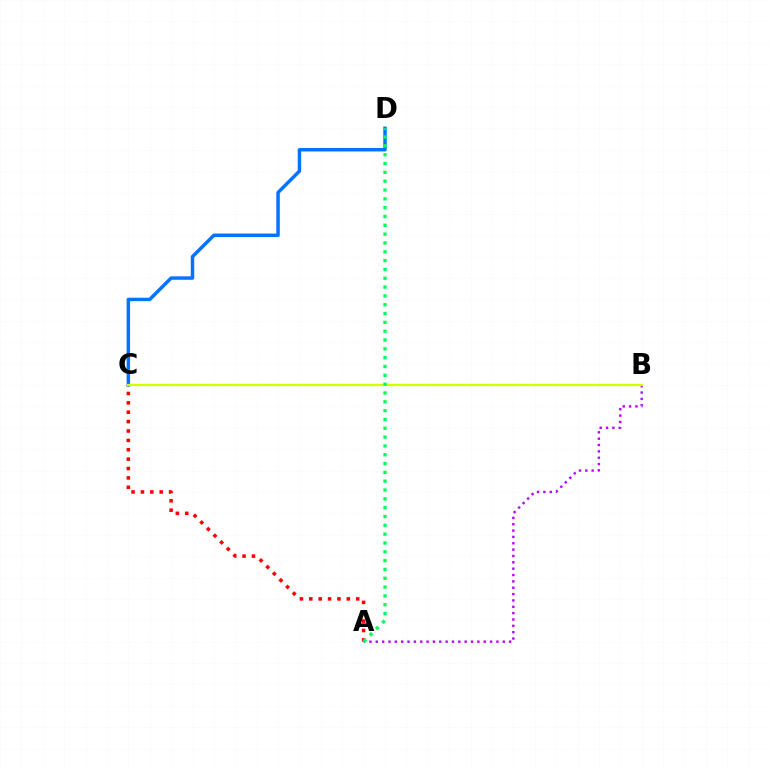{('C', 'D'): [{'color': '#0074ff', 'line_style': 'solid', 'thickness': 2.49}], ('A', 'B'): [{'color': '#b900ff', 'line_style': 'dotted', 'thickness': 1.73}], ('A', 'C'): [{'color': '#ff0000', 'line_style': 'dotted', 'thickness': 2.55}], ('B', 'C'): [{'color': '#d1ff00', 'line_style': 'solid', 'thickness': 1.66}], ('A', 'D'): [{'color': '#00ff5c', 'line_style': 'dotted', 'thickness': 2.4}]}